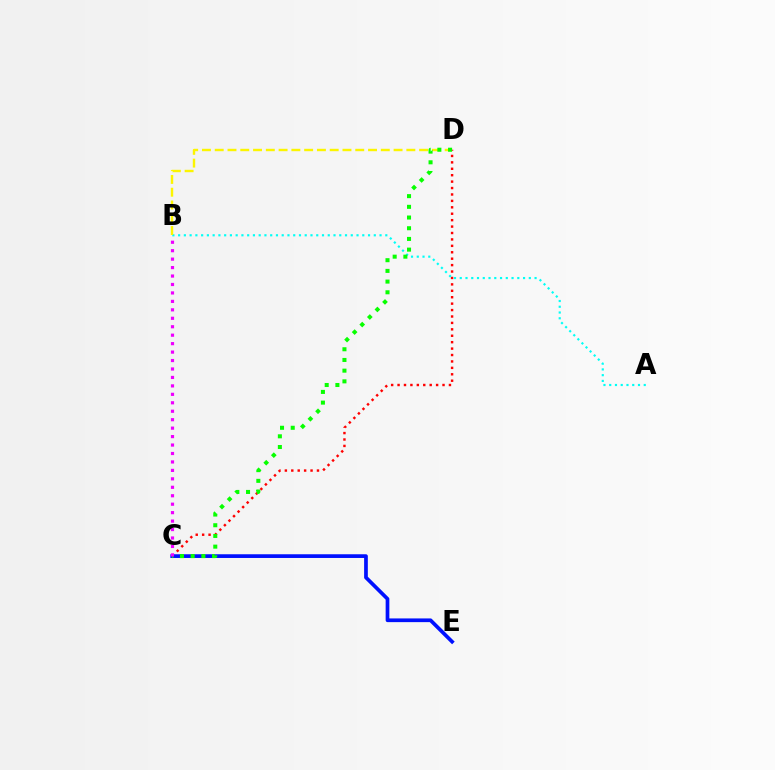{('C', 'D'): [{'color': '#ff0000', 'line_style': 'dotted', 'thickness': 1.74}, {'color': '#08ff00', 'line_style': 'dotted', 'thickness': 2.91}], ('A', 'B'): [{'color': '#00fff6', 'line_style': 'dotted', 'thickness': 1.56}], ('B', 'D'): [{'color': '#fcf500', 'line_style': 'dashed', 'thickness': 1.74}], ('C', 'E'): [{'color': '#0010ff', 'line_style': 'solid', 'thickness': 2.67}], ('B', 'C'): [{'color': '#ee00ff', 'line_style': 'dotted', 'thickness': 2.3}]}